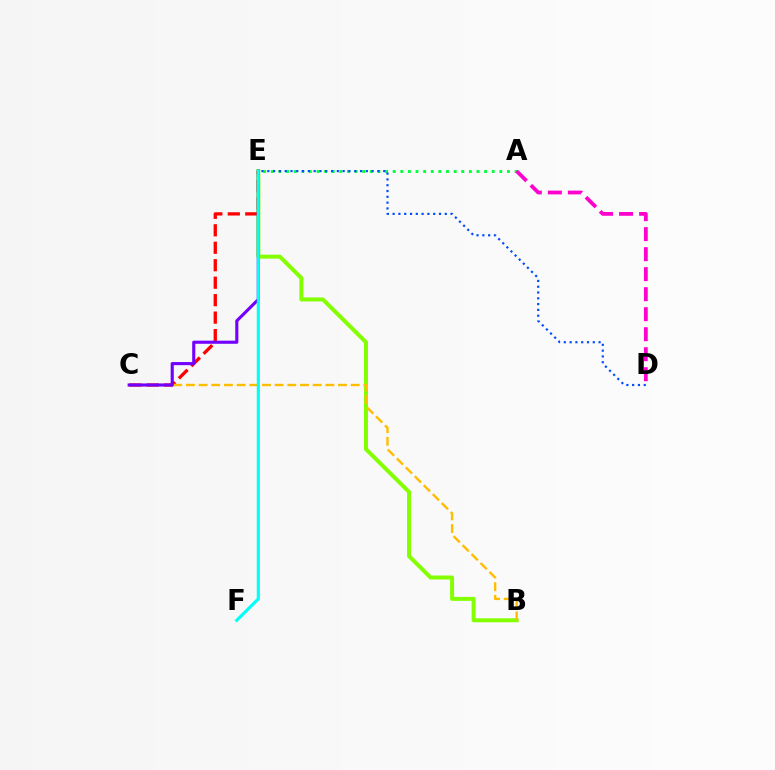{('B', 'E'): [{'color': '#84ff00', 'line_style': 'solid', 'thickness': 2.87}], ('A', 'E'): [{'color': '#00ff39', 'line_style': 'dotted', 'thickness': 2.07}], ('C', 'E'): [{'color': '#ff0000', 'line_style': 'dashed', 'thickness': 2.37}, {'color': '#7200ff', 'line_style': 'solid', 'thickness': 2.24}], ('B', 'C'): [{'color': '#ffbd00', 'line_style': 'dashed', 'thickness': 1.72}], ('D', 'E'): [{'color': '#004bff', 'line_style': 'dotted', 'thickness': 1.57}], ('A', 'D'): [{'color': '#ff00cf', 'line_style': 'dashed', 'thickness': 2.72}], ('E', 'F'): [{'color': '#00fff6', 'line_style': 'solid', 'thickness': 2.25}]}